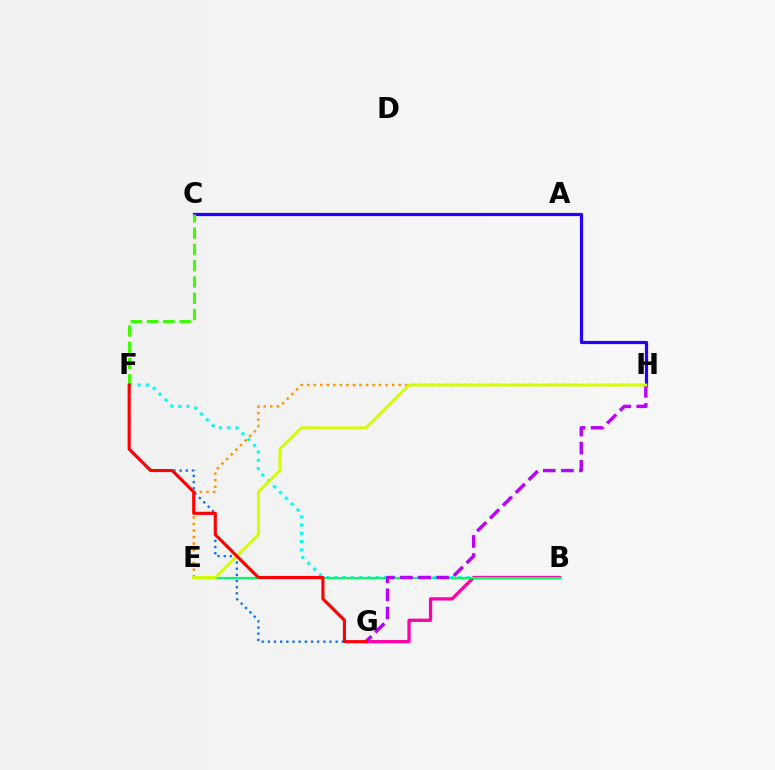{('B', 'F'): [{'color': '#00fff6', 'line_style': 'dotted', 'thickness': 2.24}], ('B', 'G'): [{'color': '#ff00ac', 'line_style': 'solid', 'thickness': 2.35}], ('C', 'H'): [{'color': '#2500ff', 'line_style': 'solid', 'thickness': 2.3}], ('F', 'G'): [{'color': '#0074ff', 'line_style': 'dotted', 'thickness': 1.67}, {'color': '#ff0000', 'line_style': 'solid', 'thickness': 2.24}], ('E', 'H'): [{'color': '#ff9400', 'line_style': 'dotted', 'thickness': 1.78}, {'color': '#d1ff00', 'line_style': 'solid', 'thickness': 2.06}], ('B', 'E'): [{'color': '#00ff5c', 'line_style': 'solid', 'thickness': 1.58}], ('G', 'H'): [{'color': '#b900ff', 'line_style': 'dashed', 'thickness': 2.46}], ('C', 'F'): [{'color': '#3dff00', 'line_style': 'dashed', 'thickness': 2.21}]}